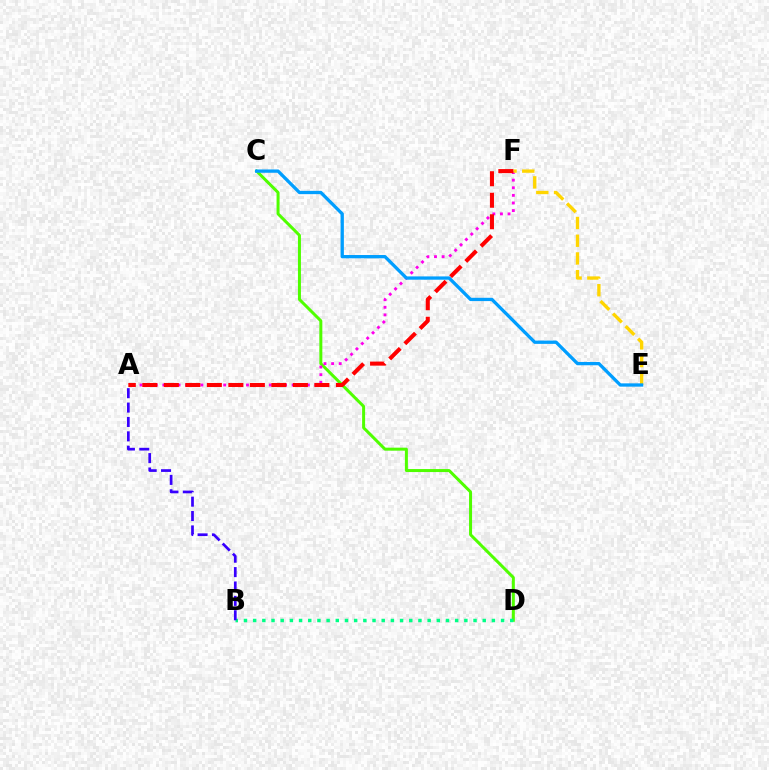{('C', 'D'): [{'color': '#4fff00', 'line_style': 'solid', 'thickness': 2.16}], ('B', 'D'): [{'color': '#00ff86', 'line_style': 'dotted', 'thickness': 2.49}], ('A', 'F'): [{'color': '#ff00ed', 'line_style': 'dotted', 'thickness': 2.07}, {'color': '#ff0000', 'line_style': 'dashed', 'thickness': 2.92}], ('E', 'F'): [{'color': '#ffd500', 'line_style': 'dashed', 'thickness': 2.41}], ('C', 'E'): [{'color': '#009eff', 'line_style': 'solid', 'thickness': 2.37}], ('A', 'B'): [{'color': '#3700ff', 'line_style': 'dashed', 'thickness': 1.95}]}